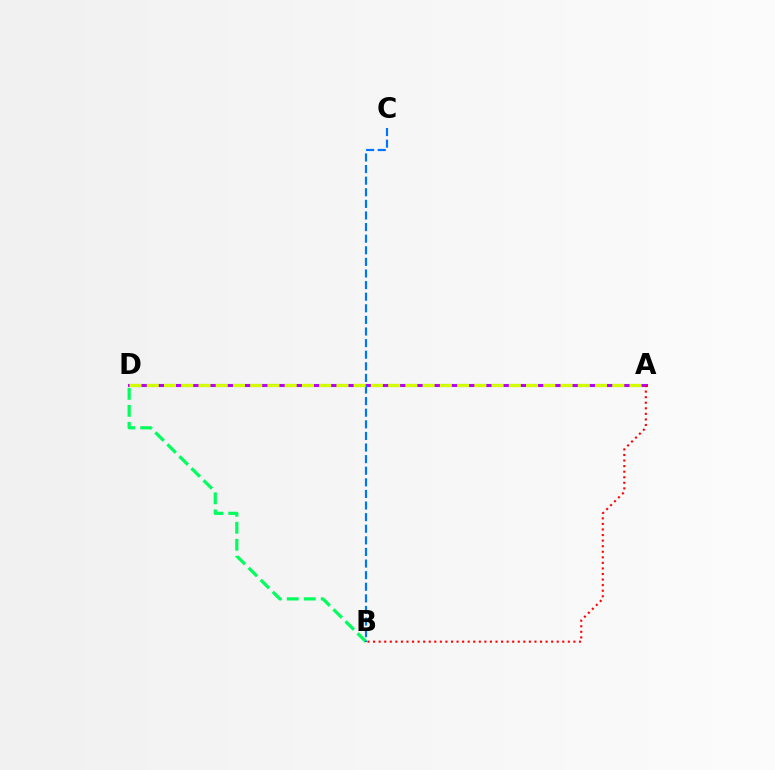{('A', 'D'): [{'color': '#b900ff', 'line_style': 'solid', 'thickness': 2.19}, {'color': '#d1ff00', 'line_style': 'dashed', 'thickness': 2.34}], ('B', 'D'): [{'color': '#00ff5c', 'line_style': 'dashed', 'thickness': 2.31}], ('B', 'C'): [{'color': '#0074ff', 'line_style': 'dashed', 'thickness': 1.58}], ('A', 'B'): [{'color': '#ff0000', 'line_style': 'dotted', 'thickness': 1.51}]}